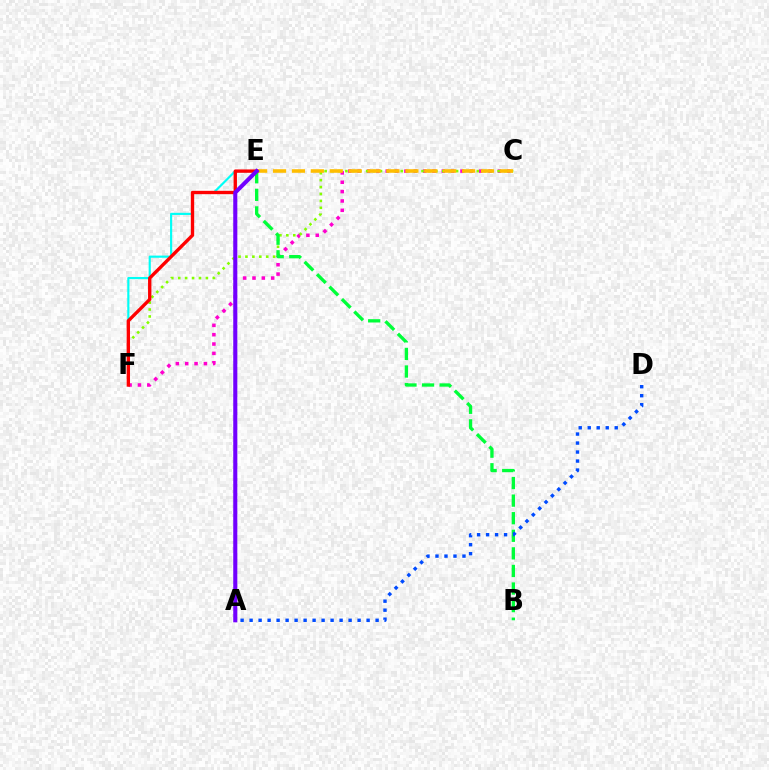{('C', 'F'): [{'color': '#ff00cf', 'line_style': 'dotted', 'thickness': 2.54}, {'color': '#84ff00', 'line_style': 'dotted', 'thickness': 1.88}], ('E', 'F'): [{'color': '#00fff6', 'line_style': 'solid', 'thickness': 1.55}, {'color': '#ff0000', 'line_style': 'solid', 'thickness': 2.41}], ('C', 'E'): [{'color': '#ffbd00', 'line_style': 'dashed', 'thickness': 2.57}], ('B', 'E'): [{'color': '#00ff39', 'line_style': 'dashed', 'thickness': 2.39}], ('A', 'D'): [{'color': '#004bff', 'line_style': 'dotted', 'thickness': 2.45}], ('A', 'E'): [{'color': '#7200ff', 'line_style': 'solid', 'thickness': 2.93}]}